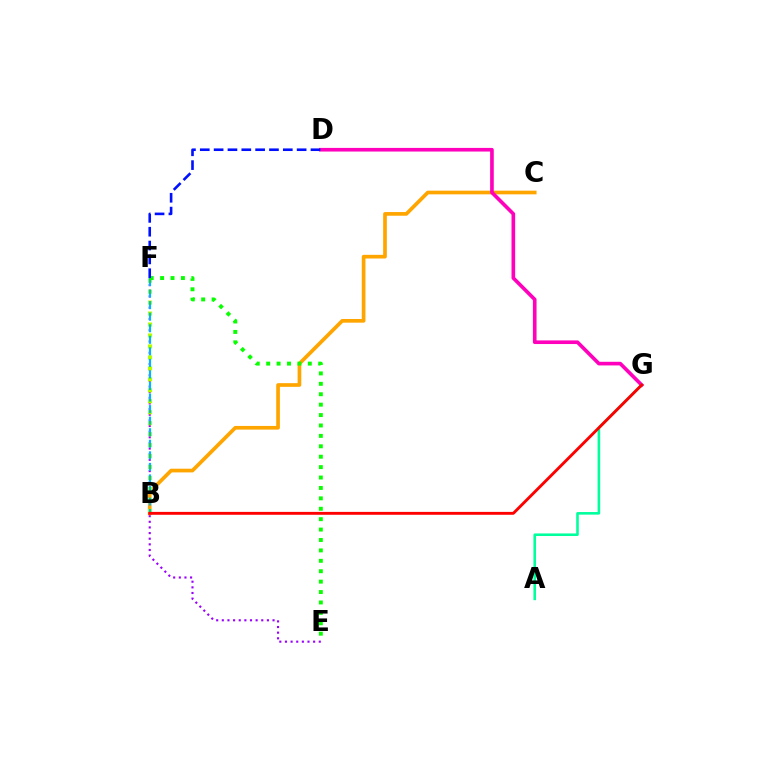{('E', 'F'): [{'color': '#9b00ff', 'line_style': 'dotted', 'thickness': 1.53}, {'color': '#08ff00', 'line_style': 'dotted', 'thickness': 2.83}], ('B', 'C'): [{'color': '#ffa500', 'line_style': 'solid', 'thickness': 2.65}], ('B', 'F'): [{'color': '#b3ff00', 'line_style': 'dotted', 'thickness': 2.98}, {'color': '#00b5ff', 'line_style': 'dashed', 'thickness': 1.57}], ('D', 'G'): [{'color': '#ff00bd', 'line_style': 'solid', 'thickness': 2.62}], ('A', 'G'): [{'color': '#00ff9d', 'line_style': 'solid', 'thickness': 1.86}], ('D', 'F'): [{'color': '#0010ff', 'line_style': 'dashed', 'thickness': 1.88}], ('B', 'G'): [{'color': '#ff0000', 'line_style': 'solid', 'thickness': 2.07}]}